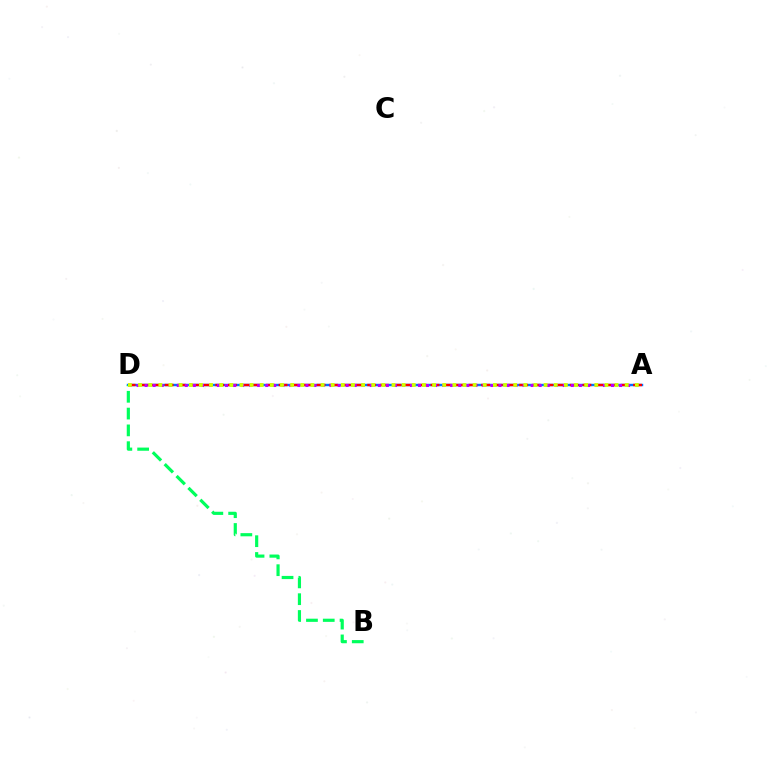{('A', 'D'): [{'color': '#0074ff', 'line_style': 'solid', 'thickness': 1.75}, {'color': '#ff0000', 'line_style': 'dashed', 'thickness': 1.72}, {'color': '#b900ff', 'line_style': 'dotted', 'thickness': 2.18}, {'color': '#d1ff00', 'line_style': 'dotted', 'thickness': 2.75}], ('B', 'D'): [{'color': '#00ff5c', 'line_style': 'dashed', 'thickness': 2.28}]}